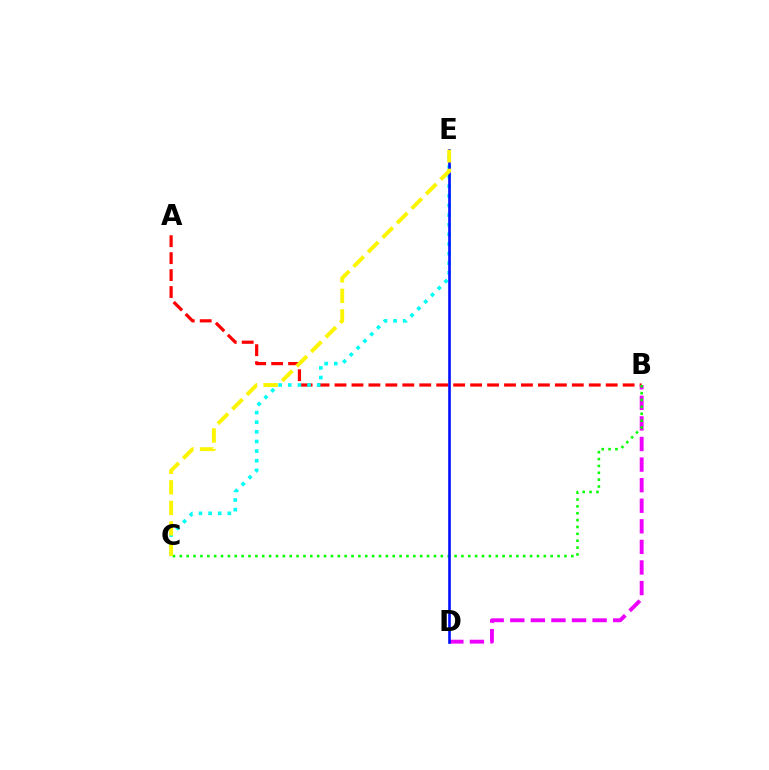{('A', 'B'): [{'color': '#ff0000', 'line_style': 'dashed', 'thickness': 2.3}], ('C', 'E'): [{'color': '#00fff6', 'line_style': 'dotted', 'thickness': 2.62}, {'color': '#fcf500', 'line_style': 'dashed', 'thickness': 2.79}], ('B', 'D'): [{'color': '#ee00ff', 'line_style': 'dashed', 'thickness': 2.8}], ('B', 'C'): [{'color': '#08ff00', 'line_style': 'dotted', 'thickness': 1.87}], ('D', 'E'): [{'color': '#0010ff', 'line_style': 'solid', 'thickness': 1.89}]}